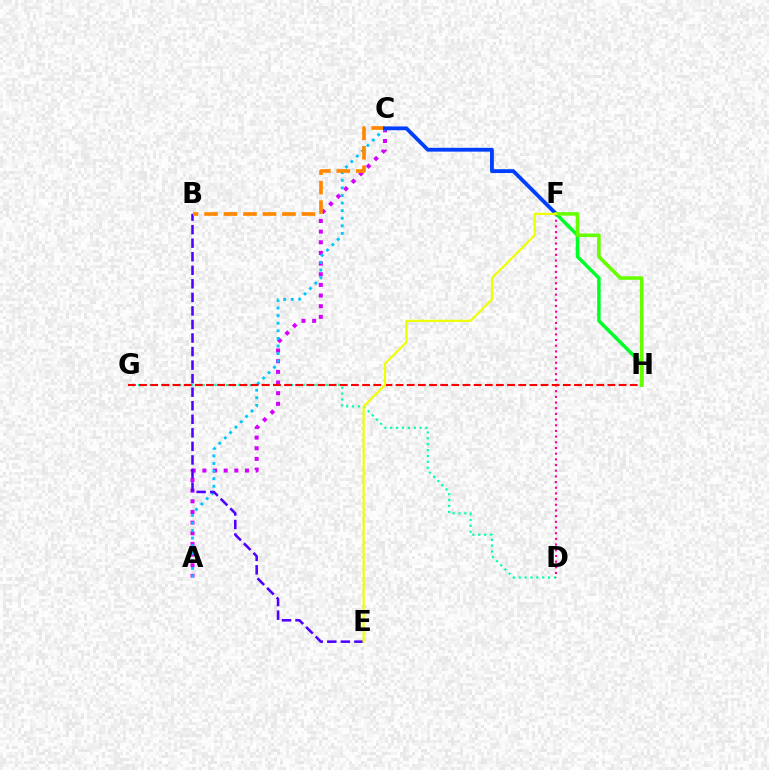{('A', 'C'): [{'color': '#d600ff', 'line_style': 'dotted', 'thickness': 2.9}, {'color': '#00c7ff', 'line_style': 'dotted', 'thickness': 2.06}], ('D', 'G'): [{'color': '#00ffaf', 'line_style': 'dotted', 'thickness': 1.6}], ('B', 'E'): [{'color': '#4f00ff', 'line_style': 'dashed', 'thickness': 1.84}], ('B', 'C'): [{'color': '#ff8800', 'line_style': 'dashed', 'thickness': 2.65}], ('F', 'H'): [{'color': '#00ff27', 'line_style': 'solid', 'thickness': 2.51}, {'color': '#66ff00', 'line_style': 'solid', 'thickness': 2.57}], ('D', 'F'): [{'color': '#ff00a0', 'line_style': 'dotted', 'thickness': 1.54}], ('G', 'H'): [{'color': '#ff0000', 'line_style': 'dashed', 'thickness': 1.52}], ('C', 'F'): [{'color': '#003fff', 'line_style': 'solid', 'thickness': 2.75}], ('E', 'F'): [{'color': '#eeff00', 'line_style': 'solid', 'thickness': 1.57}]}